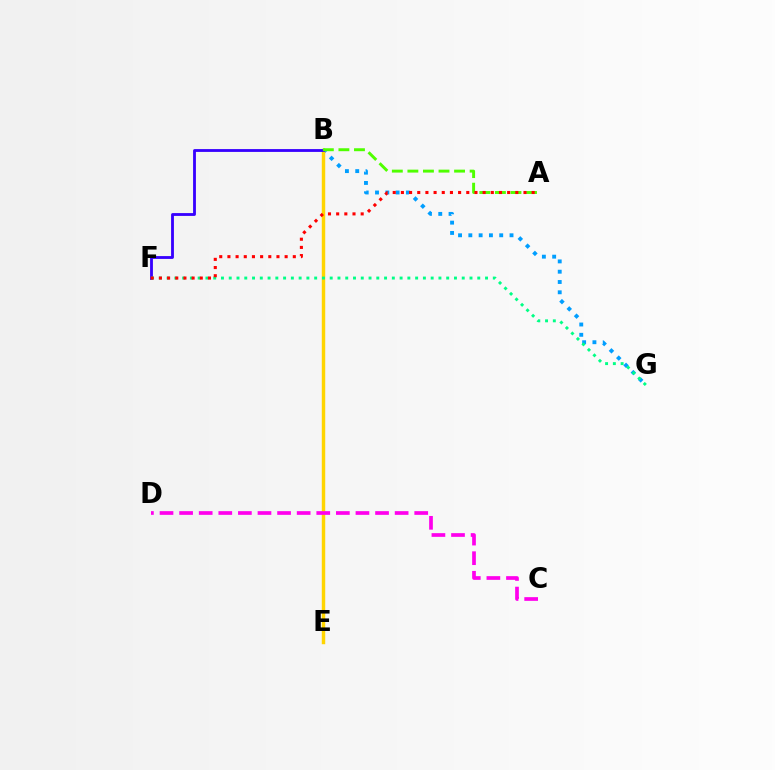{('B', 'G'): [{'color': '#009eff', 'line_style': 'dotted', 'thickness': 2.8}], ('B', 'E'): [{'color': '#ffd500', 'line_style': 'solid', 'thickness': 2.49}], ('B', 'F'): [{'color': '#3700ff', 'line_style': 'solid', 'thickness': 2.03}], ('A', 'B'): [{'color': '#4fff00', 'line_style': 'dashed', 'thickness': 2.11}], ('C', 'D'): [{'color': '#ff00ed', 'line_style': 'dashed', 'thickness': 2.66}], ('F', 'G'): [{'color': '#00ff86', 'line_style': 'dotted', 'thickness': 2.11}], ('A', 'F'): [{'color': '#ff0000', 'line_style': 'dotted', 'thickness': 2.22}]}